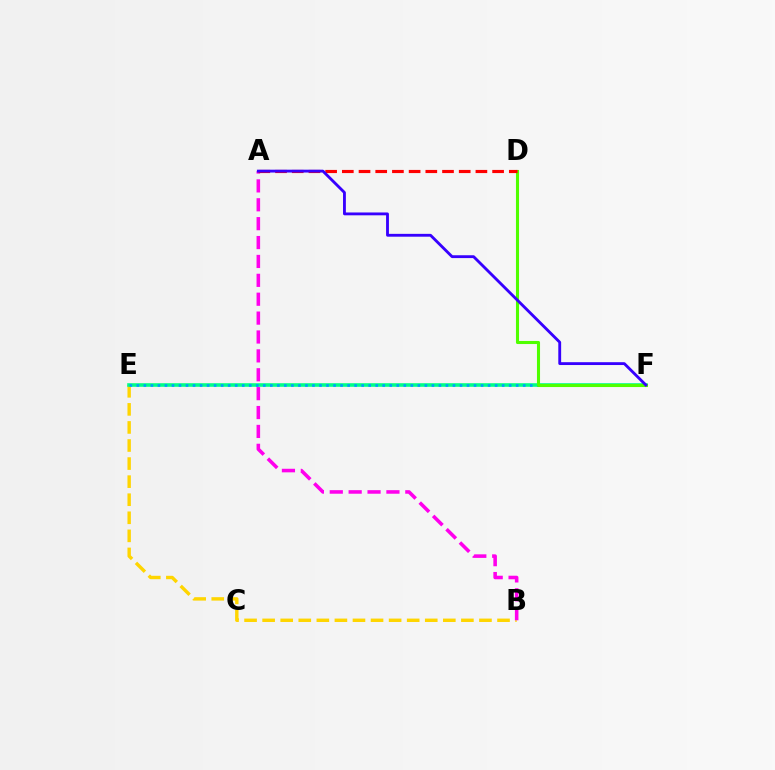{('B', 'E'): [{'color': '#ffd500', 'line_style': 'dashed', 'thickness': 2.45}], ('E', 'F'): [{'color': '#00ff86', 'line_style': 'solid', 'thickness': 2.59}, {'color': '#009eff', 'line_style': 'dotted', 'thickness': 1.91}], ('A', 'B'): [{'color': '#ff00ed', 'line_style': 'dashed', 'thickness': 2.57}], ('D', 'F'): [{'color': '#4fff00', 'line_style': 'solid', 'thickness': 2.22}], ('A', 'D'): [{'color': '#ff0000', 'line_style': 'dashed', 'thickness': 2.27}], ('A', 'F'): [{'color': '#3700ff', 'line_style': 'solid', 'thickness': 2.05}]}